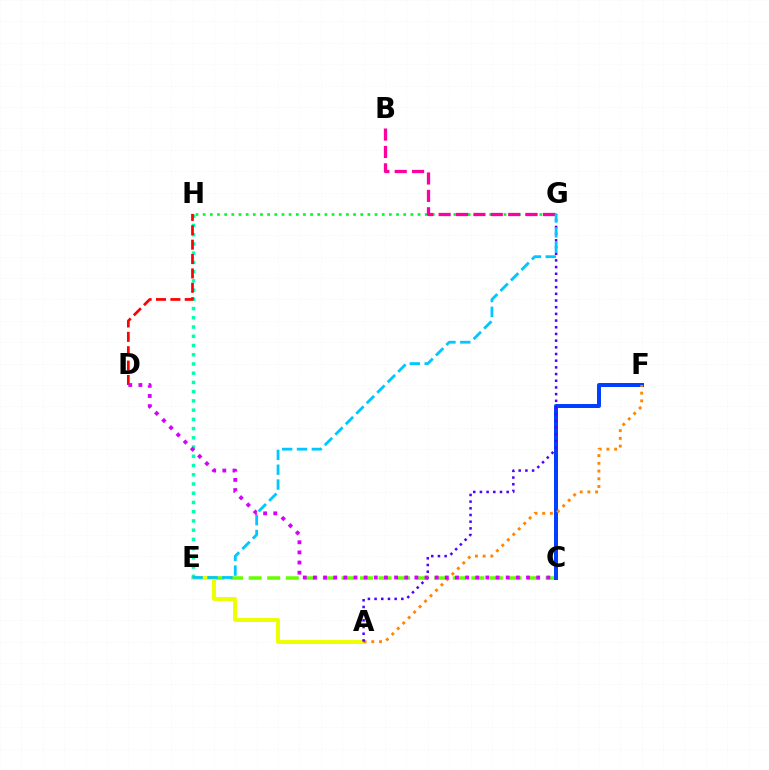{('C', 'E'): [{'color': '#66ff00', 'line_style': 'dashed', 'thickness': 2.52}], ('A', 'E'): [{'color': '#eeff00', 'line_style': 'solid', 'thickness': 2.84}], ('E', 'H'): [{'color': '#00ffaf', 'line_style': 'dotted', 'thickness': 2.51}], ('G', 'H'): [{'color': '#00ff27', 'line_style': 'dotted', 'thickness': 1.95}], ('D', 'H'): [{'color': '#ff0000', 'line_style': 'dashed', 'thickness': 1.95}], ('C', 'F'): [{'color': '#003fff', 'line_style': 'solid', 'thickness': 2.86}], ('B', 'G'): [{'color': '#ff00a0', 'line_style': 'dashed', 'thickness': 2.36}], ('A', 'F'): [{'color': '#ff8800', 'line_style': 'dotted', 'thickness': 2.1}], ('A', 'G'): [{'color': '#4f00ff', 'line_style': 'dotted', 'thickness': 1.82}], ('C', 'D'): [{'color': '#d600ff', 'line_style': 'dotted', 'thickness': 2.76}], ('E', 'G'): [{'color': '#00c7ff', 'line_style': 'dashed', 'thickness': 2.01}]}